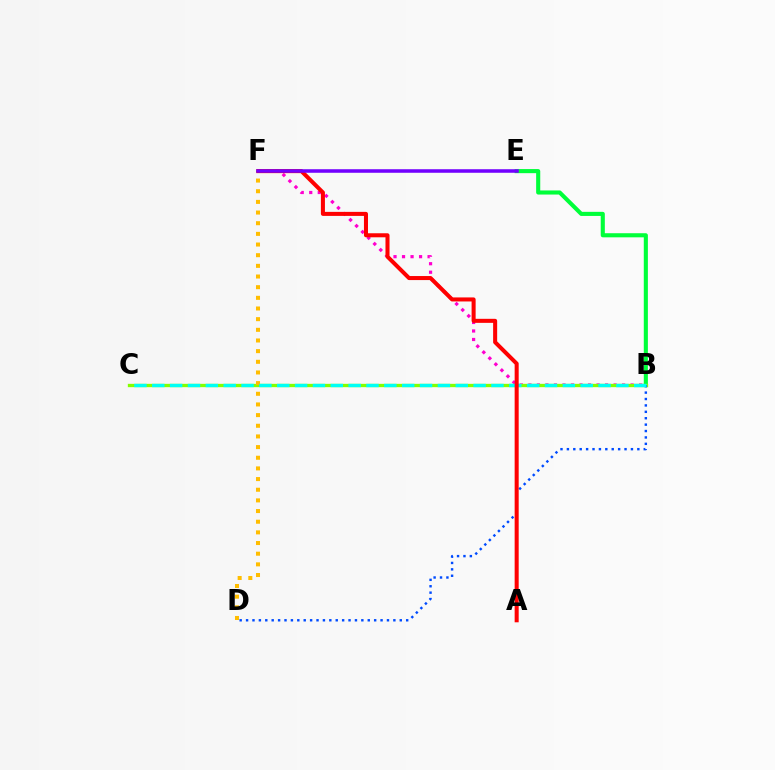{('B', 'E'): [{'color': '#00ff39', 'line_style': 'solid', 'thickness': 2.95}], ('B', 'F'): [{'color': '#ff00cf', 'line_style': 'dotted', 'thickness': 2.31}], ('B', 'C'): [{'color': '#84ff00', 'line_style': 'solid', 'thickness': 2.4}, {'color': '#00fff6', 'line_style': 'dashed', 'thickness': 2.43}], ('B', 'D'): [{'color': '#004bff', 'line_style': 'dotted', 'thickness': 1.74}], ('D', 'F'): [{'color': '#ffbd00', 'line_style': 'dotted', 'thickness': 2.9}], ('A', 'F'): [{'color': '#ff0000', 'line_style': 'solid', 'thickness': 2.91}], ('E', 'F'): [{'color': '#7200ff', 'line_style': 'solid', 'thickness': 2.55}]}